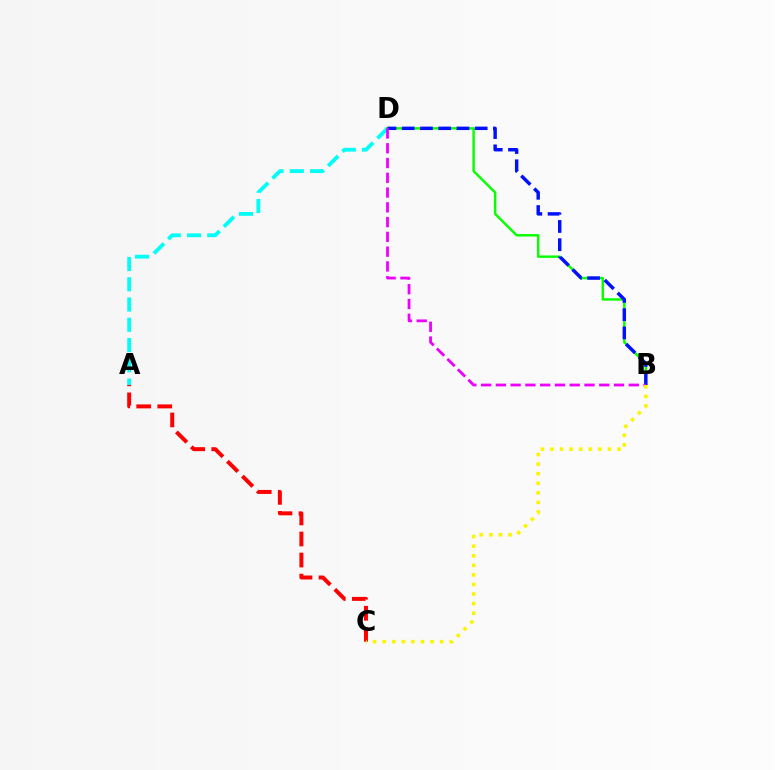{('A', 'D'): [{'color': '#00fff6', 'line_style': 'dashed', 'thickness': 2.75}], ('B', 'D'): [{'color': '#08ff00', 'line_style': 'solid', 'thickness': 1.76}, {'color': '#0010ff', 'line_style': 'dashed', 'thickness': 2.48}, {'color': '#ee00ff', 'line_style': 'dashed', 'thickness': 2.01}], ('A', 'C'): [{'color': '#ff0000', 'line_style': 'dashed', 'thickness': 2.86}], ('B', 'C'): [{'color': '#fcf500', 'line_style': 'dotted', 'thickness': 2.6}]}